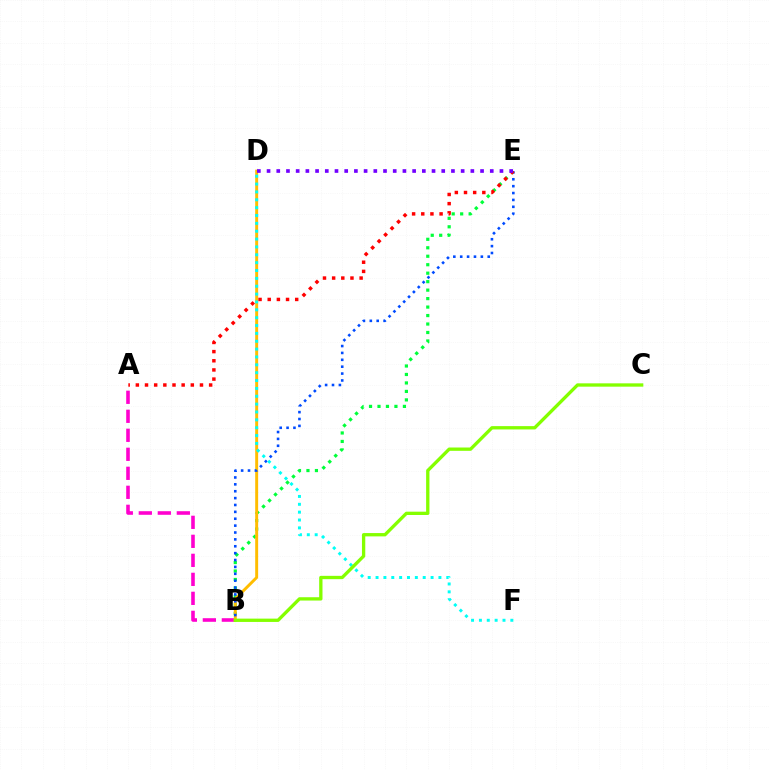{('B', 'E'): [{'color': '#00ff39', 'line_style': 'dotted', 'thickness': 2.3}, {'color': '#004bff', 'line_style': 'dotted', 'thickness': 1.87}], ('A', 'B'): [{'color': '#ff00cf', 'line_style': 'dashed', 'thickness': 2.58}], ('B', 'D'): [{'color': '#ffbd00', 'line_style': 'solid', 'thickness': 2.12}], ('D', 'F'): [{'color': '#00fff6', 'line_style': 'dotted', 'thickness': 2.14}], ('A', 'E'): [{'color': '#ff0000', 'line_style': 'dotted', 'thickness': 2.49}], ('B', 'C'): [{'color': '#84ff00', 'line_style': 'solid', 'thickness': 2.39}], ('D', 'E'): [{'color': '#7200ff', 'line_style': 'dotted', 'thickness': 2.64}]}